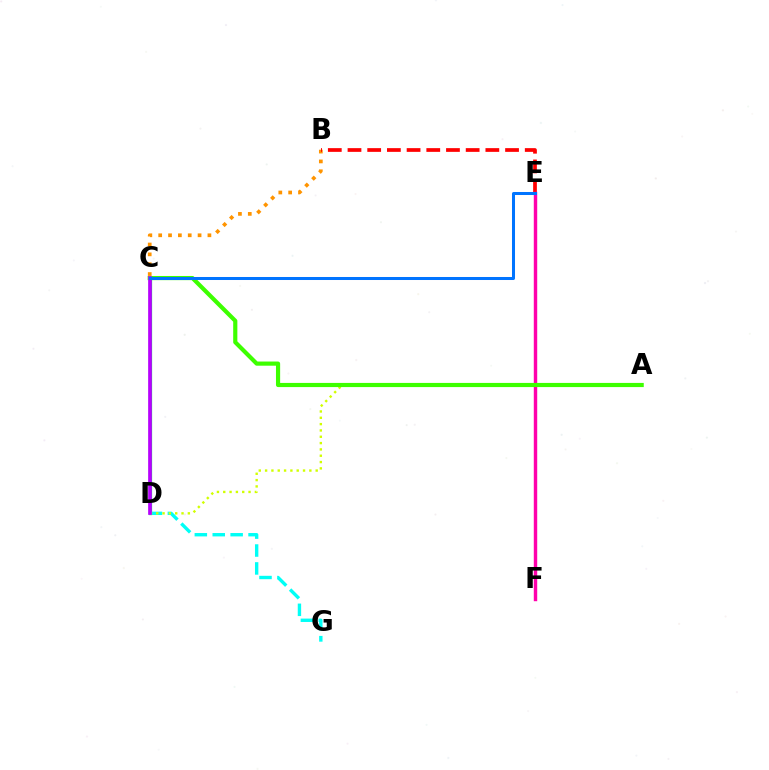{('E', 'F'): [{'color': '#2500ff', 'line_style': 'solid', 'thickness': 2.1}, {'color': '#ff00ac', 'line_style': 'solid', 'thickness': 2.46}], ('B', 'C'): [{'color': '#ff9400', 'line_style': 'dotted', 'thickness': 2.68}], ('C', 'D'): [{'color': '#00ff5c', 'line_style': 'solid', 'thickness': 2.34}, {'color': '#b900ff', 'line_style': 'solid', 'thickness': 2.65}], ('D', 'G'): [{'color': '#00fff6', 'line_style': 'dashed', 'thickness': 2.43}], ('B', 'E'): [{'color': '#ff0000', 'line_style': 'dashed', 'thickness': 2.68}], ('A', 'D'): [{'color': '#d1ff00', 'line_style': 'dotted', 'thickness': 1.72}], ('A', 'C'): [{'color': '#3dff00', 'line_style': 'solid', 'thickness': 3.0}], ('C', 'E'): [{'color': '#0074ff', 'line_style': 'solid', 'thickness': 2.17}]}